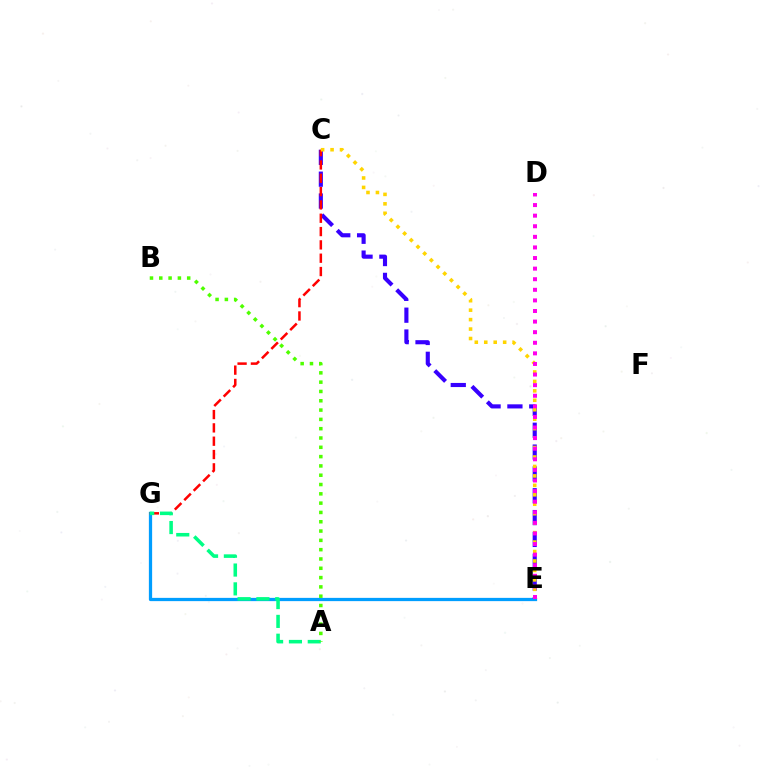{('E', 'G'): [{'color': '#009eff', 'line_style': 'solid', 'thickness': 2.34}], ('C', 'E'): [{'color': '#3700ff', 'line_style': 'dashed', 'thickness': 2.97}, {'color': '#ffd500', 'line_style': 'dotted', 'thickness': 2.57}], ('C', 'G'): [{'color': '#ff0000', 'line_style': 'dashed', 'thickness': 1.81}], ('A', 'G'): [{'color': '#00ff86', 'line_style': 'dashed', 'thickness': 2.56}], ('A', 'B'): [{'color': '#4fff00', 'line_style': 'dotted', 'thickness': 2.53}], ('D', 'E'): [{'color': '#ff00ed', 'line_style': 'dotted', 'thickness': 2.88}]}